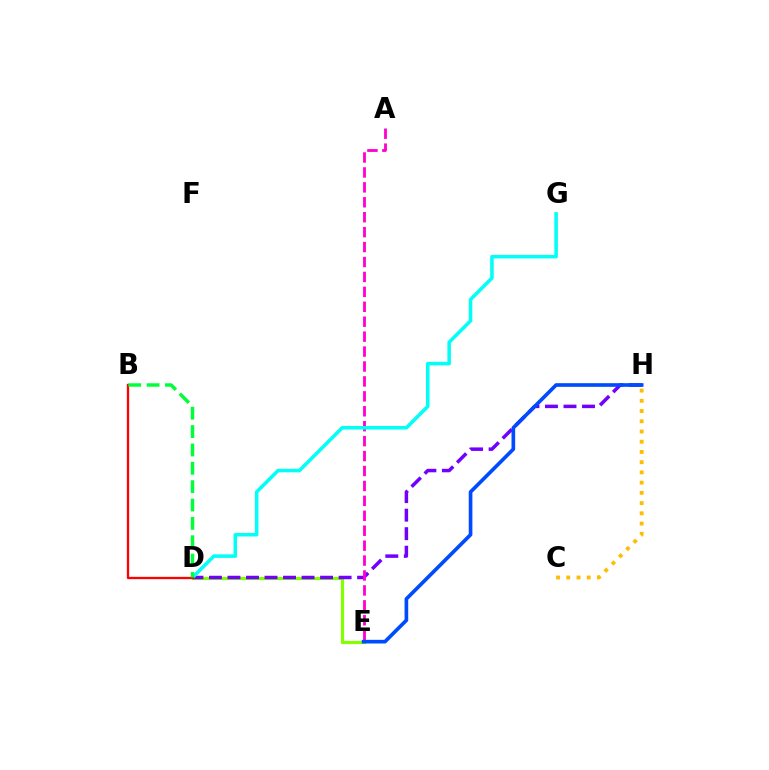{('D', 'E'): [{'color': '#84ff00', 'line_style': 'solid', 'thickness': 2.28}], ('D', 'H'): [{'color': '#7200ff', 'line_style': 'dashed', 'thickness': 2.52}], ('A', 'E'): [{'color': '#ff00cf', 'line_style': 'dashed', 'thickness': 2.03}], ('C', 'H'): [{'color': '#ffbd00', 'line_style': 'dotted', 'thickness': 2.78}], ('D', 'G'): [{'color': '#00fff6', 'line_style': 'solid', 'thickness': 2.54}], ('B', 'D'): [{'color': '#ff0000', 'line_style': 'solid', 'thickness': 1.66}, {'color': '#00ff39', 'line_style': 'dashed', 'thickness': 2.49}], ('E', 'H'): [{'color': '#004bff', 'line_style': 'solid', 'thickness': 2.64}]}